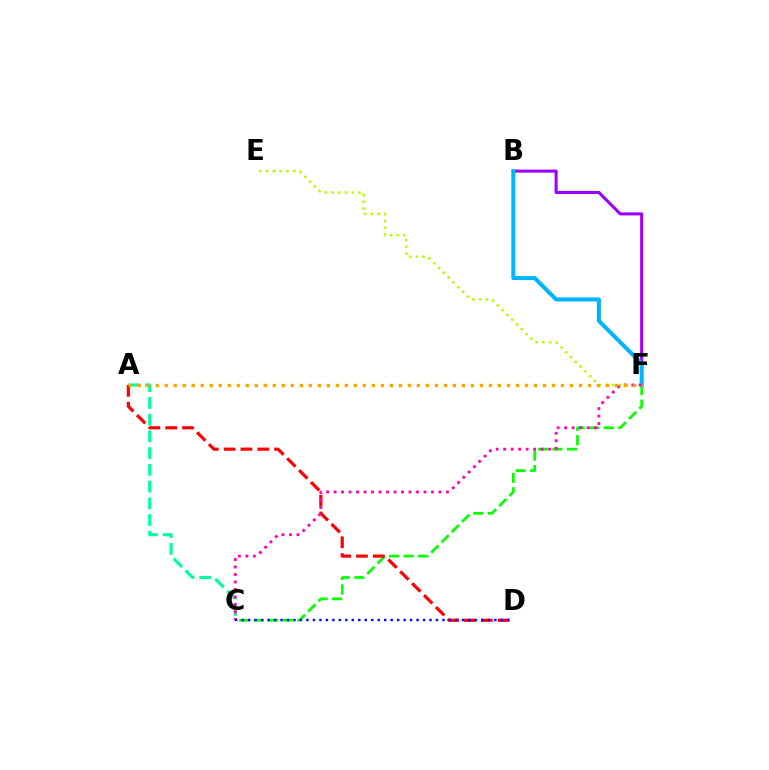{('C', 'F'): [{'color': '#08ff00', 'line_style': 'dashed', 'thickness': 1.98}, {'color': '#ff00bd', 'line_style': 'dotted', 'thickness': 2.04}], ('B', 'F'): [{'color': '#9b00ff', 'line_style': 'solid', 'thickness': 2.2}, {'color': '#00b5ff', 'line_style': 'solid', 'thickness': 2.89}], ('A', 'C'): [{'color': '#00ff9d', 'line_style': 'dashed', 'thickness': 2.27}], ('E', 'F'): [{'color': '#b3ff00', 'line_style': 'dotted', 'thickness': 1.83}], ('A', 'D'): [{'color': '#ff0000', 'line_style': 'dashed', 'thickness': 2.28}], ('C', 'D'): [{'color': '#0010ff', 'line_style': 'dotted', 'thickness': 1.76}], ('A', 'F'): [{'color': '#ffa500', 'line_style': 'dotted', 'thickness': 2.45}]}